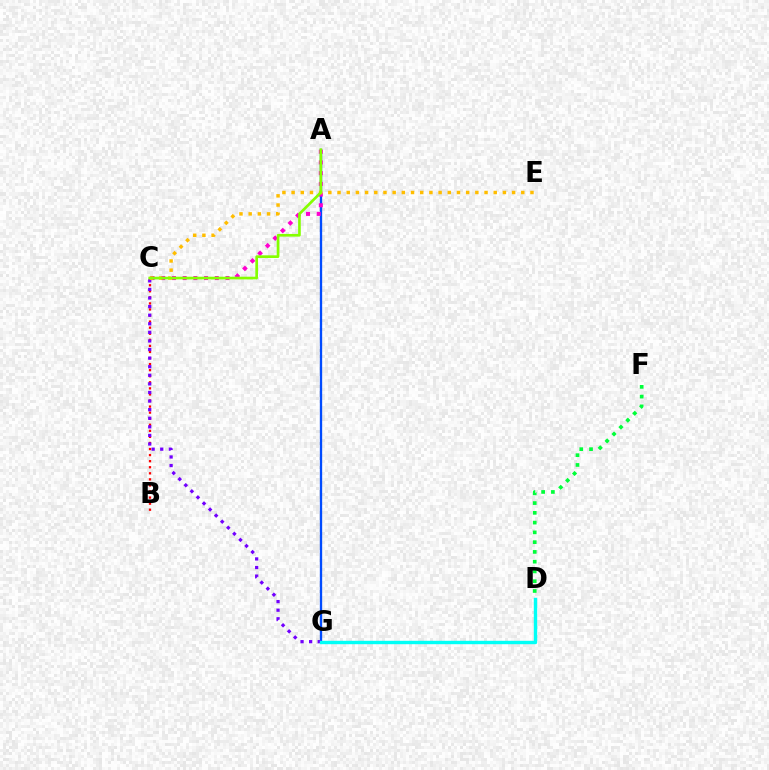{('B', 'C'): [{'color': '#ff0000', 'line_style': 'dotted', 'thickness': 1.65}], ('A', 'G'): [{'color': '#004bff', 'line_style': 'solid', 'thickness': 1.68}], ('D', 'F'): [{'color': '#00ff39', 'line_style': 'dotted', 'thickness': 2.65}], ('C', 'G'): [{'color': '#7200ff', 'line_style': 'dotted', 'thickness': 2.33}], ('A', 'C'): [{'color': '#ff00cf', 'line_style': 'dotted', 'thickness': 2.91}, {'color': '#84ff00', 'line_style': 'solid', 'thickness': 1.93}], ('D', 'G'): [{'color': '#00fff6', 'line_style': 'solid', 'thickness': 2.45}], ('C', 'E'): [{'color': '#ffbd00', 'line_style': 'dotted', 'thickness': 2.5}]}